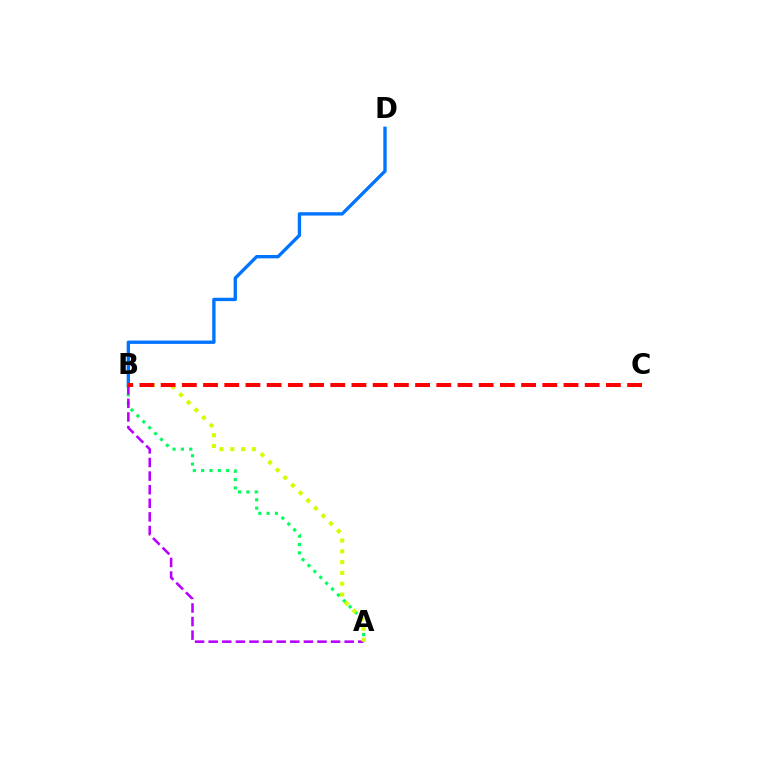{('B', 'D'): [{'color': '#0074ff', 'line_style': 'solid', 'thickness': 2.41}], ('A', 'B'): [{'color': '#00ff5c', 'line_style': 'dotted', 'thickness': 2.26}, {'color': '#b900ff', 'line_style': 'dashed', 'thickness': 1.85}, {'color': '#d1ff00', 'line_style': 'dotted', 'thickness': 2.93}], ('B', 'C'): [{'color': '#ff0000', 'line_style': 'dashed', 'thickness': 2.88}]}